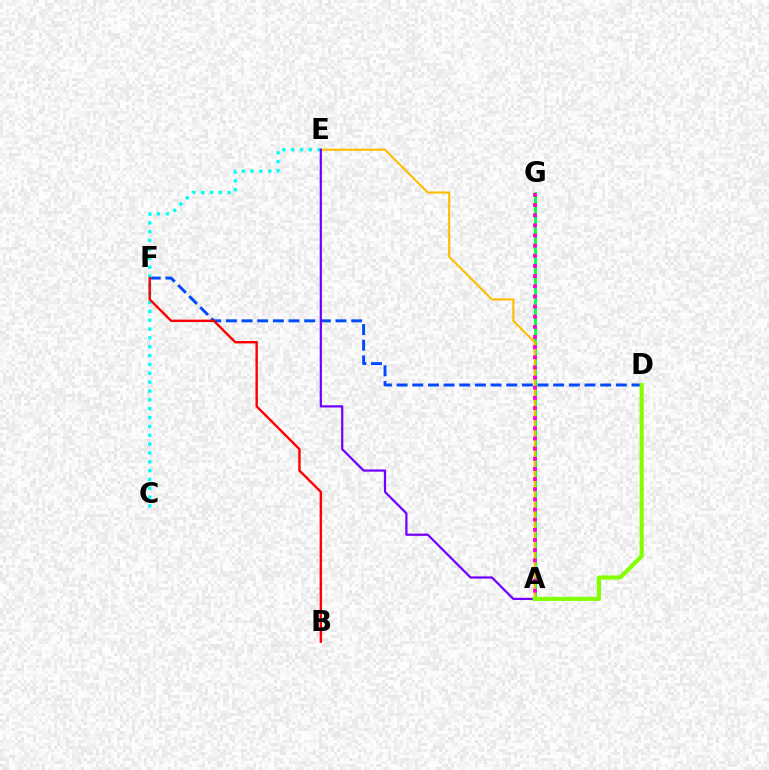{('A', 'G'): [{'color': '#00ff39', 'line_style': 'solid', 'thickness': 2.0}, {'color': '#ff00cf', 'line_style': 'dotted', 'thickness': 2.76}], ('D', 'F'): [{'color': '#004bff', 'line_style': 'dashed', 'thickness': 2.13}], ('A', 'E'): [{'color': '#ffbd00', 'line_style': 'solid', 'thickness': 1.51}, {'color': '#7200ff', 'line_style': 'solid', 'thickness': 1.6}], ('C', 'E'): [{'color': '#00fff6', 'line_style': 'dotted', 'thickness': 2.4}], ('B', 'F'): [{'color': '#ff0000', 'line_style': 'solid', 'thickness': 1.73}], ('A', 'D'): [{'color': '#84ff00', 'line_style': 'solid', 'thickness': 2.95}]}